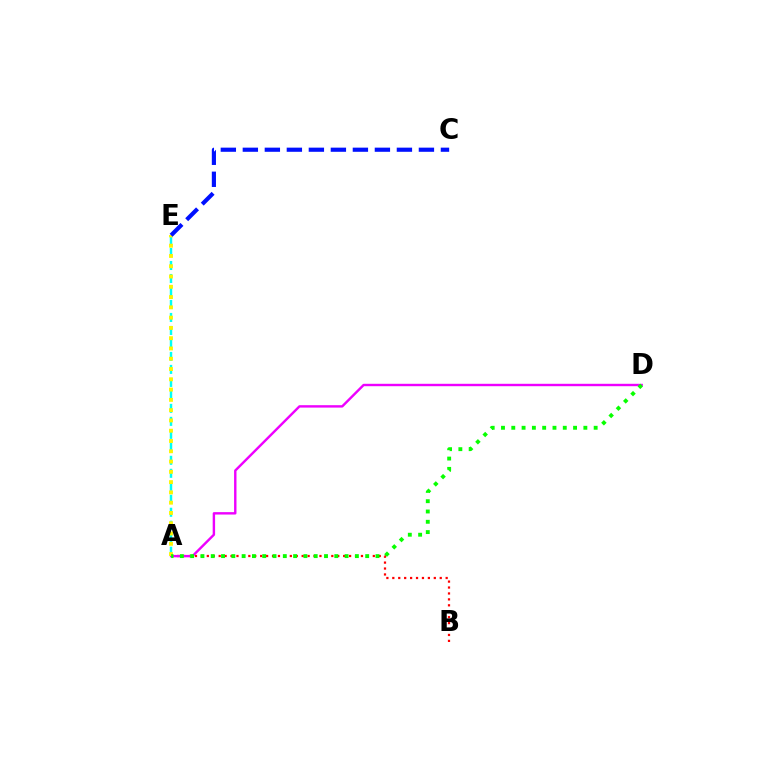{('A', 'B'): [{'color': '#ff0000', 'line_style': 'dotted', 'thickness': 1.61}], ('A', 'D'): [{'color': '#ee00ff', 'line_style': 'solid', 'thickness': 1.73}, {'color': '#08ff00', 'line_style': 'dotted', 'thickness': 2.8}], ('A', 'E'): [{'color': '#00fff6', 'line_style': 'dashed', 'thickness': 1.76}, {'color': '#fcf500', 'line_style': 'dotted', 'thickness': 2.79}], ('C', 'E'): [{'color': '#0010ff', 'line_style': 'dashed', 'thickness': 2.99}]}